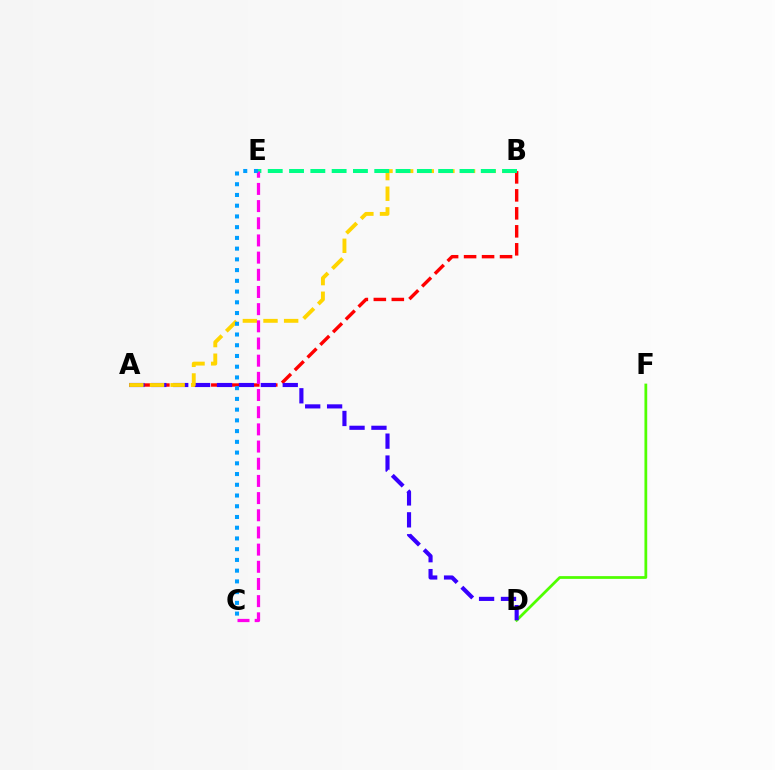{('A', 'B'): [{'color': '#ff0000', 'line_style': 'dashed', 'thickness': 2.44}, {'color': '#ffd500', 'line_style': 'dashed', 'thickness': 2.8}], ('D', 'F'): [{'color': '#4fff00', 'line_style': 'solid', 'thickness': 1.99}], ('A', 'D'): [{'color': '#3700ff', 'line_style': 'dashed', 'thickness': 2.98}], ('B', 'E'): [{'color': '#00ff86', 'line_style': 'dashed', 'thickness': 2.89}], ('C', 'E'): [{'color': '#ff00ed', 'line_style': 'dashed', 'thickness': 2.33}, {'color': '#009eff', 'line_style': 'dotted', 'thickness': 2.92}]}